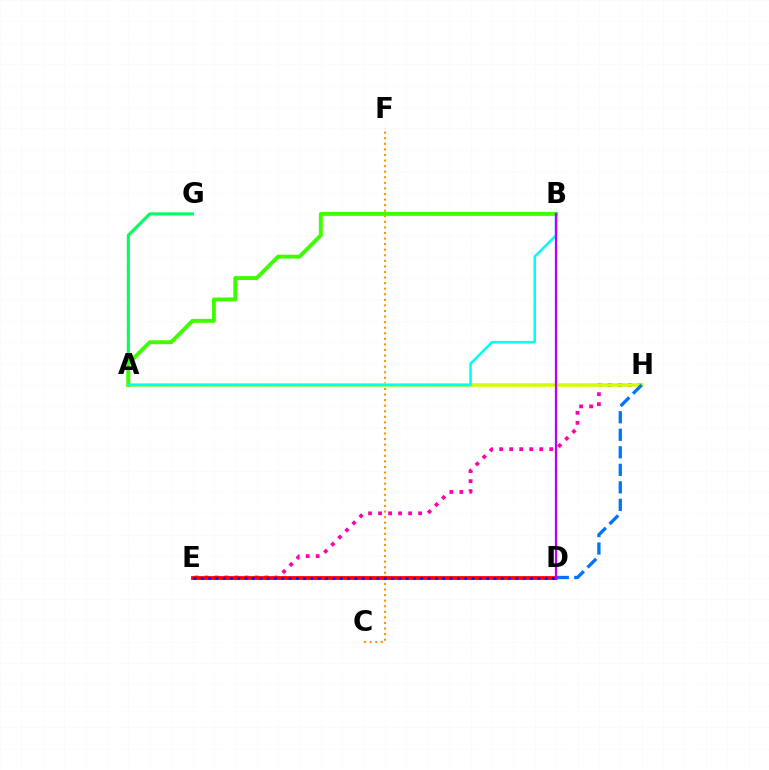{('A', 'G'): [{'color': '#00ff5c', 'line_style': 'solid', 'thickness': 2.2}], ('C', 'F'): [{'color': '#ff9400', 'line_style': 'dotted', 'thickness': 1.51}], ('E', 'H'): [{'color': '#ff00ac', 'line_style': 'dotted', 'thickness': 2.72}], ('A', 'H'): [{'color': '#d1ff00', 'line_style': 'solid', 'thickness': 2.55}], ('D', 'E'): [{'color': '#ff0000', 'line_style': 'solid', 'thickness': 2.74}, {'color': '#2500ff', 'line_style': 'dotted', 'thickness': 1.99}], ('A', 'B'): [{'color': '#3dff00', 'line_style': 'solid', 'thickness': 2.81}, {'color': '#00fff6', 'line_style': 'solid', 'thickness': 1.86}], ('D', 'H'): [{'color': '#0074ff', 'line_style': 'dashed', 'thickness': 2.38}], ('B', 'D'): [{'color': '#b900ff', 'line_style': 'solid', 'thickness': 1.64}]}